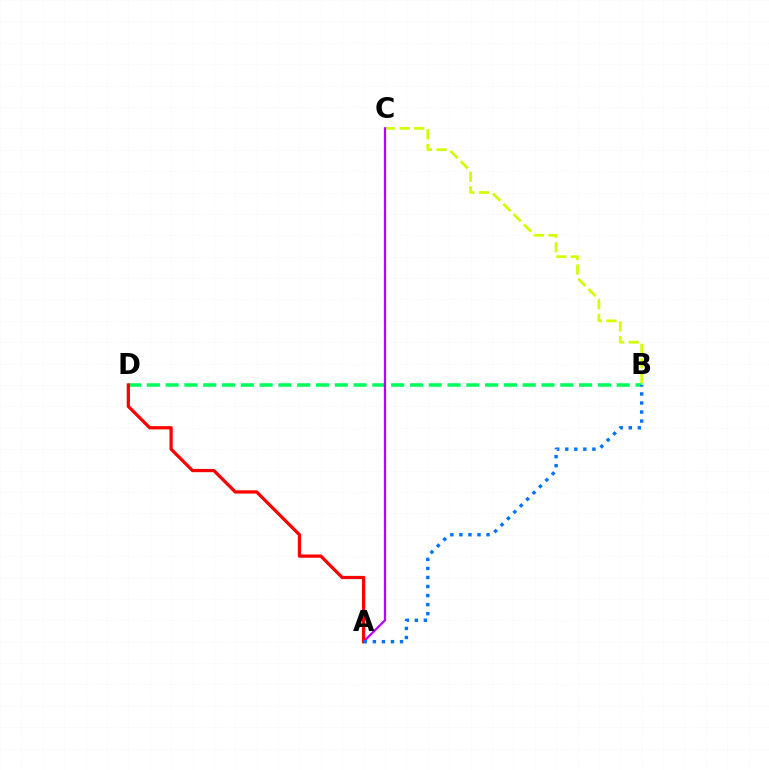{('B', 'D'): [{'color': '#00ff5c', 'line_style': 'dashed', 'thickness': 2.55}], ('B', 'C'): [{'color': '#d1ff00', 'line_style': 'dashed', 'thickness': 1.98}], ('A', 'C'): [{'color': '#b900ff', 'line_style': 'solid', 'thickness': 1.63}], ('A', 'D'): [{'color': '#ff0000', 'line_style': 'solid', 'thickness': 2.33}], ('A', 'B'): [{'color': '#0074ff', 'line_style': 'dotted', 'thickness': 2.46}]}